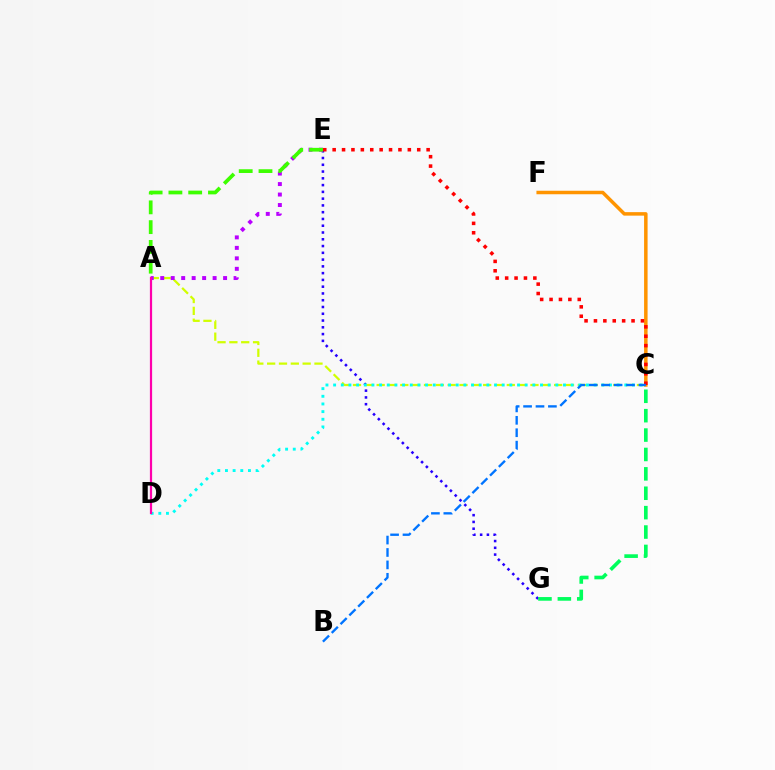{('E', 'G'): [{'color': '#2500ff', 'line_style': 'dotted', 'thickness': 1.84}], ('C', 'F'): [{'color': '#ff9400', 'line_style': 'solid', 'thickness': 2.52}], ('A', 'C'): [{'color': '#d1ff00', 'line_style': 'dashed', 'thickness': 1.61}], ('A', 'E'): [{'color': '#b900ff', 'line_style': 'dotted', 'thickness': 2.85}, {'color': '#3dff00', 'line_style': 'dashed', 'thickness': 2.69}], ('C', 'D'): [{'color': '#00fff6', 'line_style': 'dotted', 'thickness': 2.08}], ('C', 'E'): [{'color': '#ff0000', 'line_style': 'dotted', 'thickness': 2.55}], ('B', 'C'): [{'color': '#0074ff', 'line_style': 'dashed', 'thickness': 1.69}], ('A', 'D'): [{'color': '#ff00ac', 'line_style': 'solid', 'thickness': 1.59}], ('C', 'G'): [{'color': '#00ff5c', 'line_style': 'dashed', 'thickness': 2.63}]}